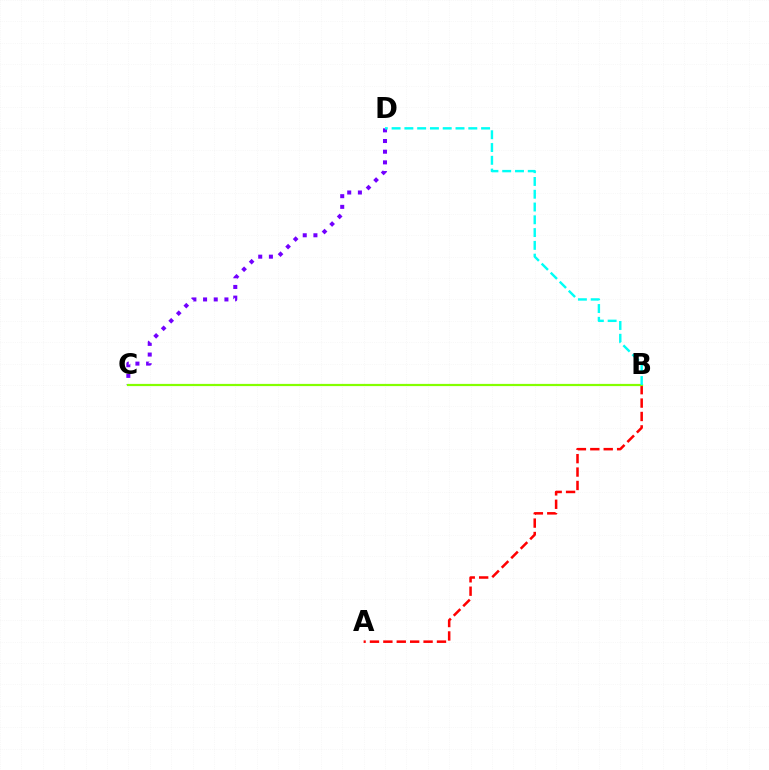{('A', 'B'): [{'color': '#ff0000', 'line_style': 'dashed', 'thickness': 1.82}], ('C', 'D'): [{'color': '#7200ff', 'line_style': 'dotted', 'thickness': 2.9}], ('B', 'C'): [{'color': '#84ff00', 'line_style': 'solid', 'thickness': 1.59}], ('B', 'D'): [{'color': '#00fff6', 'line_style': 'dashed', 'thickness': 1.74}]}